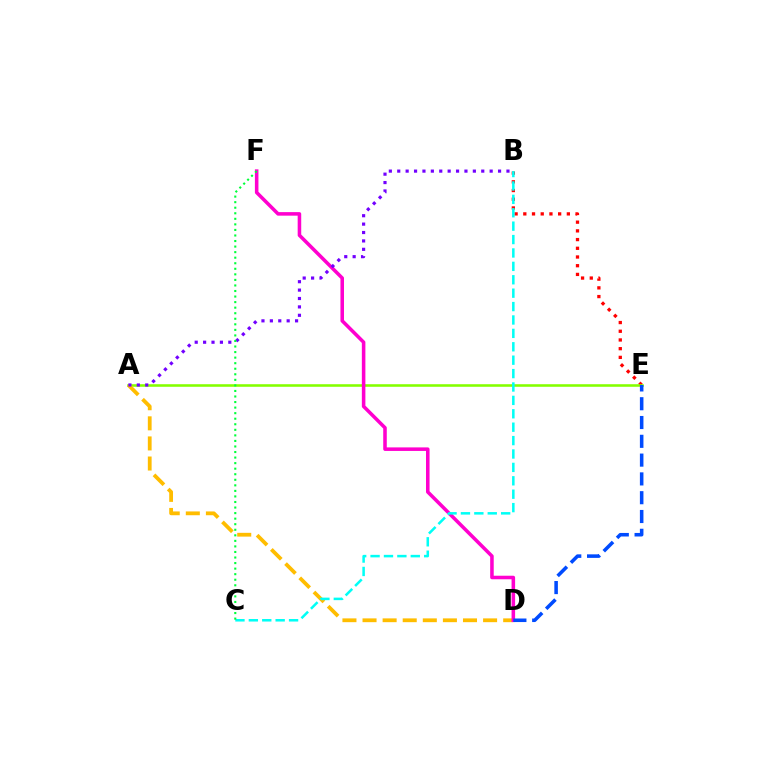{('B', 'E'): [{'color': '#ff0000', 'line_style': 'dotted', 'thickness': 2.37}], ('A', 'E'): [{'color': '#84ff00', 'line_style': 'solid', 'thickness': 1.85}], ('A', 'D'): [{'color': '#ffbd00', 'line_style': 'dashed', 'thickness': 2.73}], ('D', 'F'): [{'color': '#ff00cf', 'line_style': 'solid', 'thickness': 2.55}], ('A', 'B'): [{'color': '#7200ff', 'line_style': 'dotted', 'thickness': 2.28}], ('B', 'C'): [{'color': '#00fff6', 'line_style': 'dashed', 'thickness': 1.82}], ('C', 'F'): [{'color': '#00ff39', 'line_style': 'dotted', 'thickness': 1.51}], ('D', 'E'): [{'color': '#004bff', 'line_style': 'dashed', 'thickness': 2.55}]}